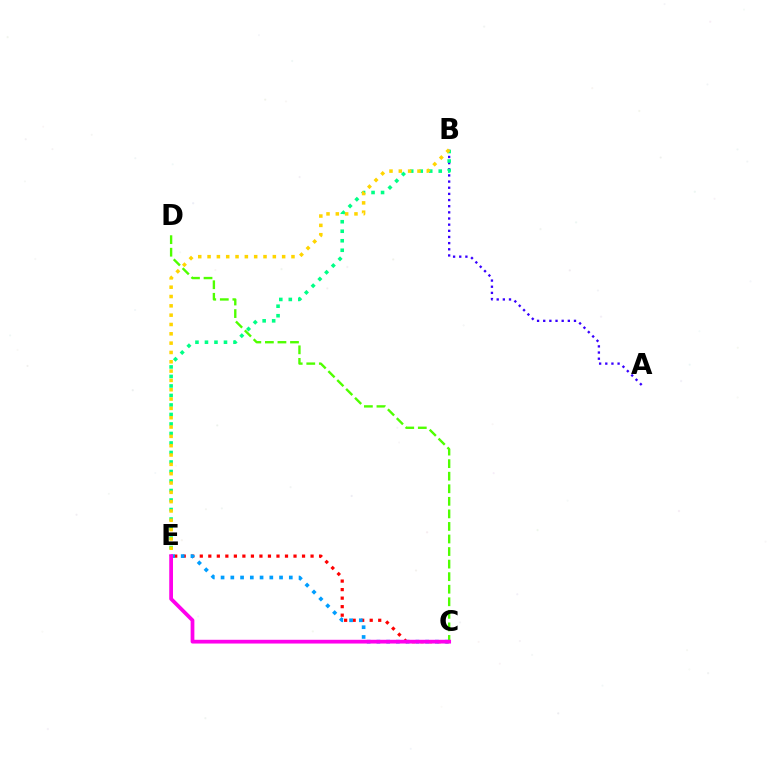{('A', 'B'): [{'color': '#3700ff', 'line_style': 'dotted', 'thickness': 1.67}], ('B', 'E'): [{'color': '#00ff86', 'line_style': 'dotted', 'thickness': 2.58}, {'color': '#ffd500', 'line_style': 'dotted', 'thickness': 2.53}], ('C', 'E'): [{'color': '#ff0000', 'line_style': 'dotted', 'thickness': 2.32}, {'color': '#009eff', 'line_style': 'dotted', 'thickness': 2.65}, {'color': '#ff00ed', 'line_style': 'solid', 'thickness': 2.7}], ('C', 'D'): [{'color': '#4fff00', 'line_style': 'dashed', 'thickness': 1.71}]}